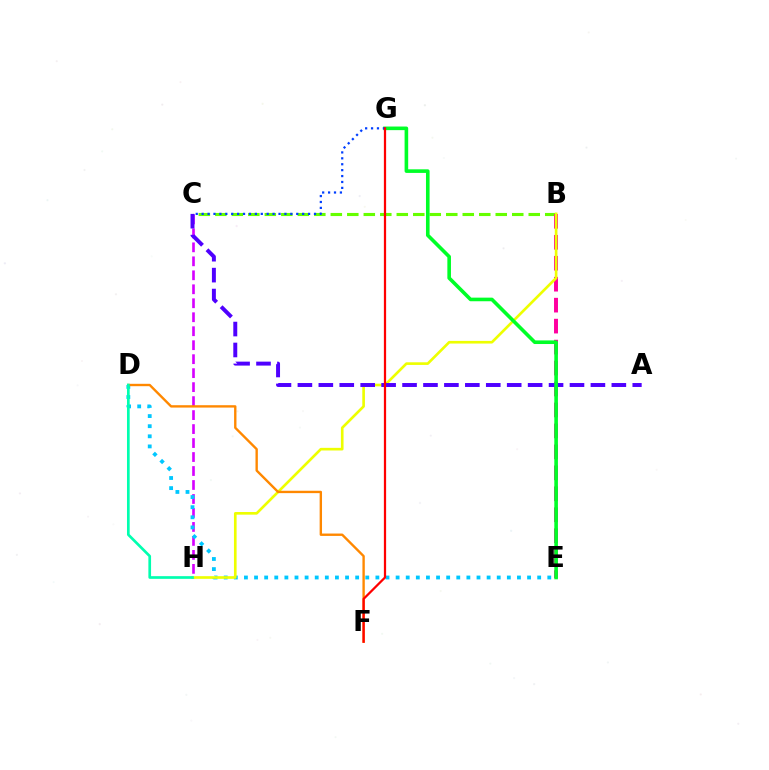{('B', 'C'): [{'color': '#66ff00', 'line_style': 'dashed', 'thickness': 2.24}], ('C', 'H'): [{'color': '#d600ff', 'line_style': 'dashed', 'thickness': 1.9}], ('B', 'E'): [{'color': '#ff00a0', 'line_style': 'dashed', 'thickness': 2.85}], ('D', 'E'): [{'color': '#00c7ff', 'line_style': 'dotted', 'thickness': 2.75}], ('B', 'H'): [{'color': '#eeff00', 'line_style': 'solid', 'thickness': 1.91}], ('A', 'C'): [{'color': '#4f00ff', 'line_style': 'dashed', 'thickness': 2.84}], ('E', 'G'): [{'color': '#00ff27', 'line_style': 'solid', 'thickness': 2.6}], ('C', 'G'): [{'color': '#003fff', 'line_style': 'dotted', 'thickness': 1.61}], ('D', 'F'): [{'color': '#ff8800', 'line_style': 'solid', 'thickness': 1.71}], ('F', 'G'): [{'color': '#ff0000', 'line_style': 'solid', 'thickness': 1.61}], ('D', 'H'): [{'color': '#00ffaf', 'line_style': 'solid', 'thickness': 1.94}]}